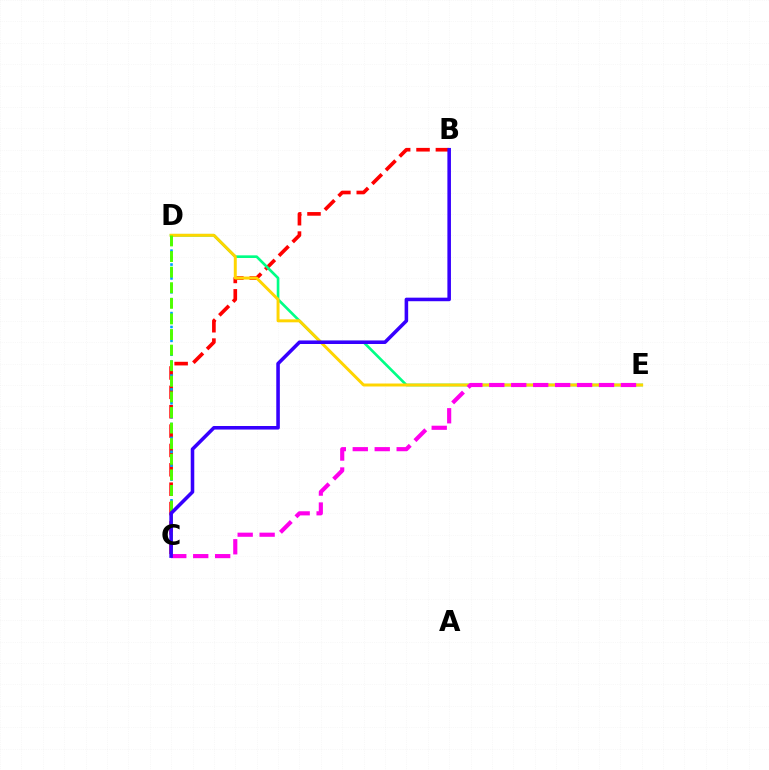{('B', 'C'): [{'color': '#ff0000', 'line_style': 'dashed', 'thickness': 2.63}, {'color': '#3700ff', 'line_style': 'solid', 'thickness': 2.56}], ('D', 'E'): [{'color': '#00ff86', 'line_style': 'solid', 'thickness': 1.91}, {'color': '#ffd500', 'line_style': 'solid', 'thickness': 2.14}], ('C', 'D'): [{'color': '#009eff', 'line_style': 'dotted', 'thickness': 1.88}, {'color': '#4fff00', 'line_style': 'dashed', 'thickness': 2.12}], ('C', 'E'): [{'color': '#ff00ed', 'line_style': 'dashed', 'thickness': 2.98}]}